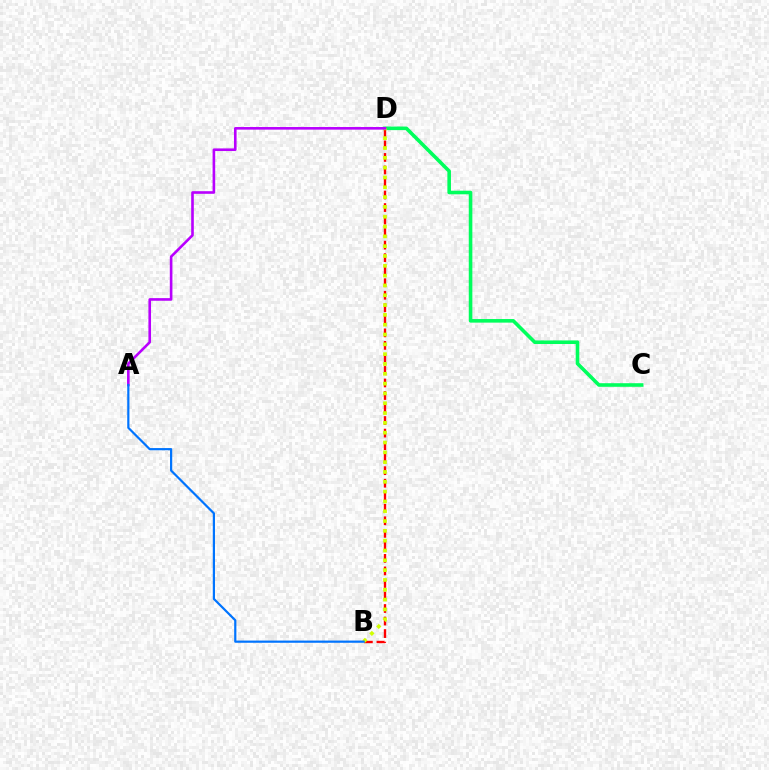{('C', 'D'): [{'color': '#00ff5c', 'line_style': 'solid', 'thickness': 2.58}], ('B', 'D'): [{'color': '#ff0000', 'line_style': 'dashed', 'thickness': 1.7}, {'color': '#d1ff00', 'line_style': 'dotted', 'thickness': 2.67}], ('A', 'D'): [{'color': '#b900ff', 'line_style': 'solid', 'thickness': 1.88}], ('A', 'B'): [{'color': '#0074ff', 'line_style': 'solid', 'thickness': 1.59}]}